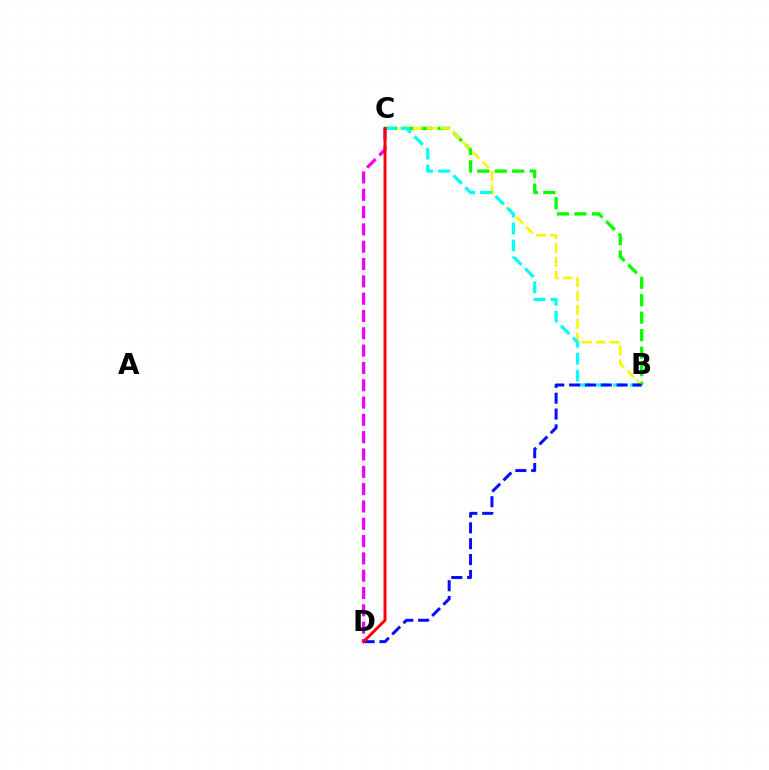{('B', 'C'): [{'color': '#08ff00', 'line_style': 'dashed', 'thickness': 2.38}, {'color': '#fcf500', 'line_style': 'dashed', 'thickness': 1.88}, {'color': '#00fff6', 'line_style': 'dashed', 'thickness': 2.3}], ('B', 'D'): [{'color': '#0010ff', 'line_style': 'dashed', 'thickness': 2.15}], ('C', 'D'): [{'color': '#ee00ff', 'line_style': 'dashed', 'thickness': 2.35}, {'color': '#ff0000', 'line_style': 'solid', 'thickness': 2.12}]}